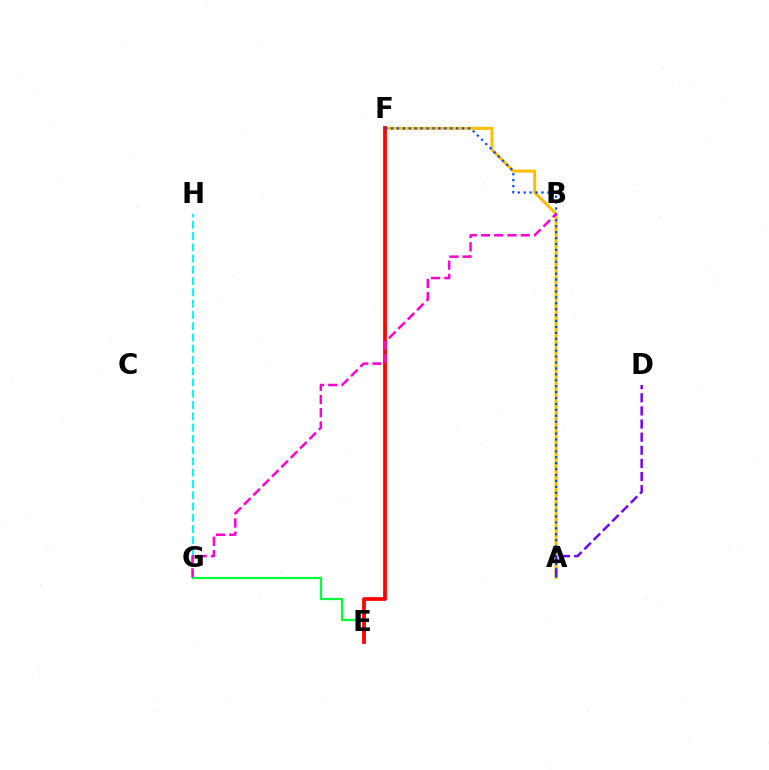{('A', 'B'): [{'color': '#84ff00', 'line_style': 'dashed', 'thickness': 1.69}], ('A', 'F'): [{'color': '#ffbd00', 'line_style': 'solid', 'thickness': 2.16}, {'color': '#004bff', 'line_style': 'dotted', 'thickness': 1.61}], ('E', 'G'): [{'color': '#00ff39', 'line_style': 'solid', 'thickness': 1.61}], ('A', 'D'): [{'color': '#7200ff', 'line_style': 'dashed', 'thickness': 1.78}], ('E', 'F'): [{'color': '#ff0000', 'line_style': 'solid', 'thickness': 2.71}], ('G', 'H'): [{'color': '#00fff6', 'line_style': 'dashed', 'thickness': 1.53}], ('B', 'G'): [{'color': '#ff00cf', 'line_style': 'dashed', 'thickness': 1.8}]}